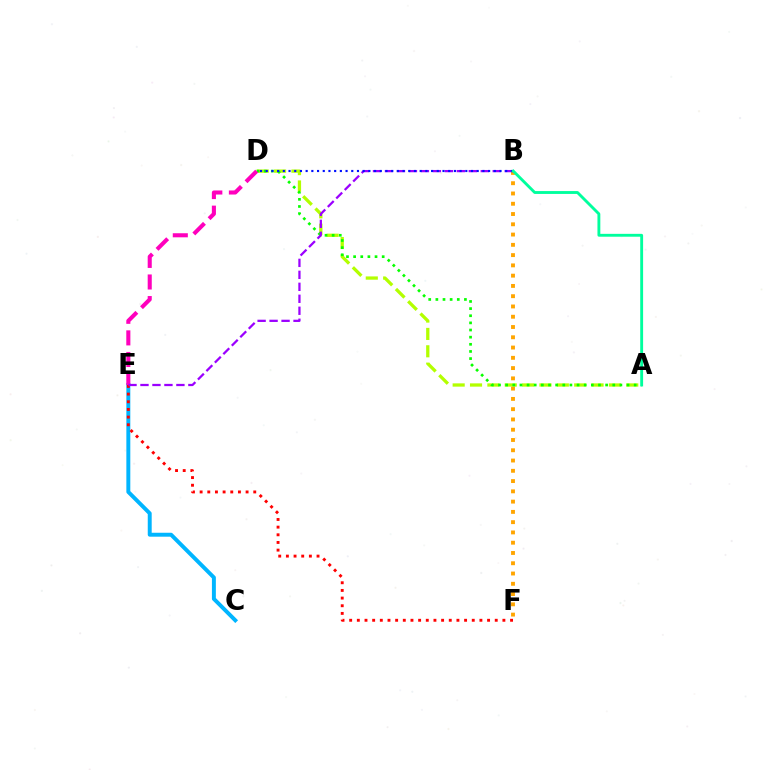{('C', 'E'): [{'color': '#00b5ff', 'line_style': 'solid', 'thickness': 2.84}], ('A', 'D'): [{'color': '#b3ff00', 'line_style': 'dashed', 'thickness': 2.36}, {'color': '#08ff00', 'line_style': 'dotted', 'thickness': 1.94}], ('B', 'F'): [{'color': '#ffa500', 'line_style': 'dotted', 'thickness': 2.79}], ('E', 'F'): [{'color': '#ff0000', 'line_style': 'dotted', 'thickness': 2.08}], ('D', 'E'): [{'color': '#ff00bd', 'line_style': 'dashed', 'thickness': 2.93}], ('B', 'E'): [{'color': '#9b00ff', 'line_style': 'dashed', 'thickness': 1.63}], ('B', 'D'): [{'color': '#0010ff', 'line_style': 'dotted', 'thickness': 1.55}], ('A', 'B'): [{'color': '#00ff9d', 'line_style': 'solid', 'thickness': 2.07}]}